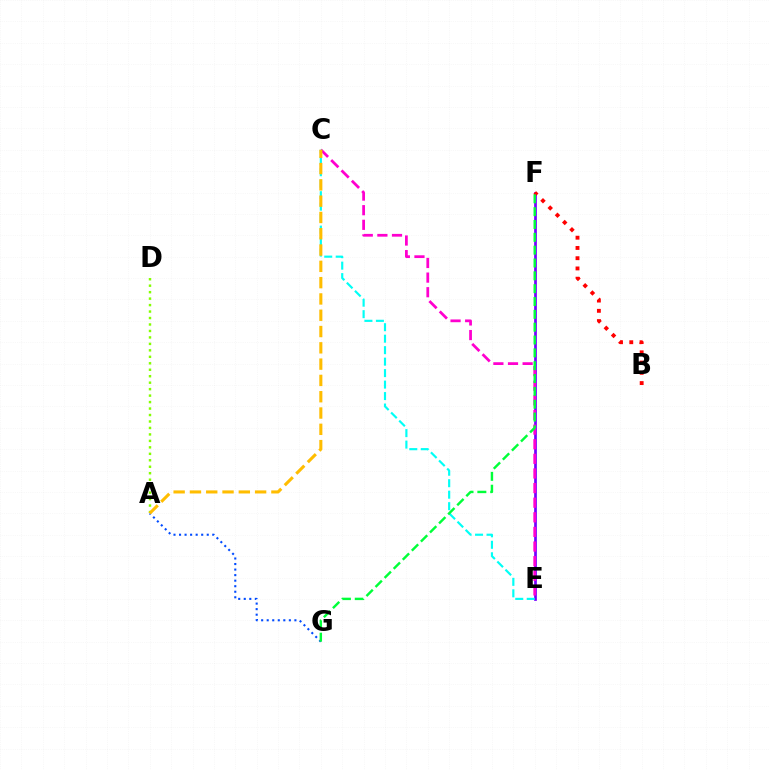{('E', 'F'): [{'color': '#7200ff', 'line_style': 'solid', 'thickness': 1.95}], ('A', 'D'): [{'color': '#84ff00', 'line_style': 'dotted', 'thickness': 1.76}], ('B', 'F'): [{'color': '#ff0000', 'line_style': 'dotted', 'thickness': 2.78}], ('C', 'E'): [{'color': '#ff00cf', 'line_style': 'dashed', 'thickness': 1.99}, {'color': '#00fff6', 'line_style': 'dashed', 'thickness': 1.56}], ('A', 'G'): [{'color': '#004bff', 'line_style': 'dotted', 'thickness': 1.51}], ('A', 'C'): [{'color': '#ffbd00', 'line_style': 'dashed', 'thickness': 2.21}], ('F', 'G'): [{'color': '#00ff39', 'line_style': 'dashed', 'thickness': 1.74}]}